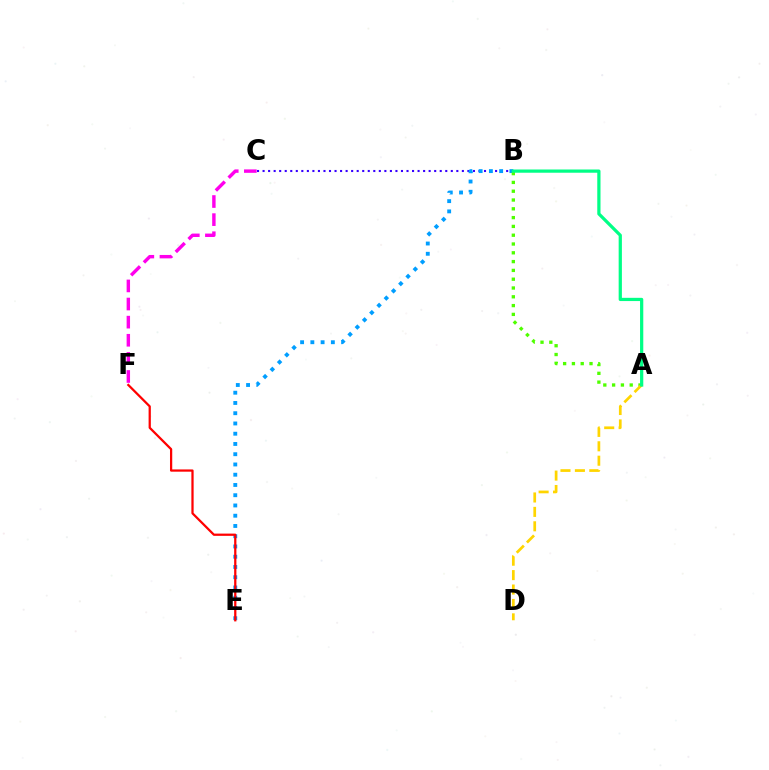{('B', 'C'): [{'color': '#3700ff', 'line_style': 'dotted', 'thickness': 1.5}], ('B', 'E'): [{'color': '#009eff', 'line_style': 'dotted', 'thickness': 2.79}], ('E', 'F'): [{'color': '#ff0000', 'line_style': 'solid', 'thickness': 1.62}], ('A', 'B'): [{'color': '#4fff00', 'line_style': 'dotted', 'thickness': 2.39}, {'color': '#00ff86', 'line_style': 'solid', 'thickness': 2.33}], ('A', 'D'): [{'color': '#ffd500', 'line_style': 'dashed', 'thickness': 1.96}], ('C', 'F'): [{'color': '#ff00ed', 'line_style': 'dashed', 'thickness': 2.46}]}